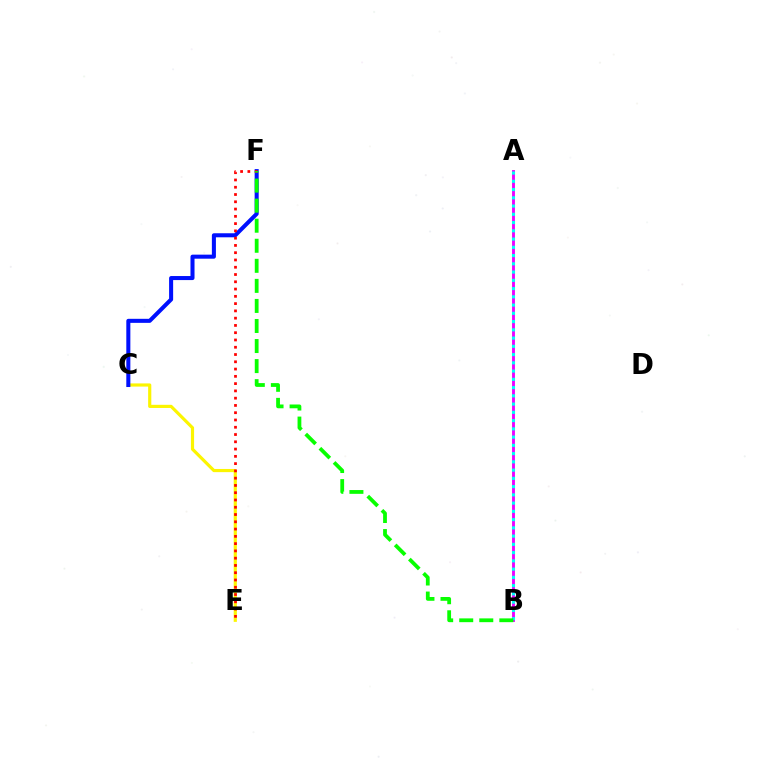{('C', 'E'): [{'color': '#fcf500', 'line_style': 'solid', 'thickness': 2.28}], ('C', 'F'): [{'color': '#0010ff', 'line_style': 'solid', 'thickness': 2.91}], ('E', 'F'): [{'color': '#ff0000', 'line_style': 'dotted', 'thickness': 1.98}], ('A', 'B'): [{'color': '#ee00ff', 'line_style': 'solid', 'thickness': 2.08}, {'color': '#00fff6', 'line_style': 'dotted', 'thickness': 2.24}], ('B', 'F'): [{'color': '#08ff00', 'line_style': 'dashed', 'thickness': 2.72}]}